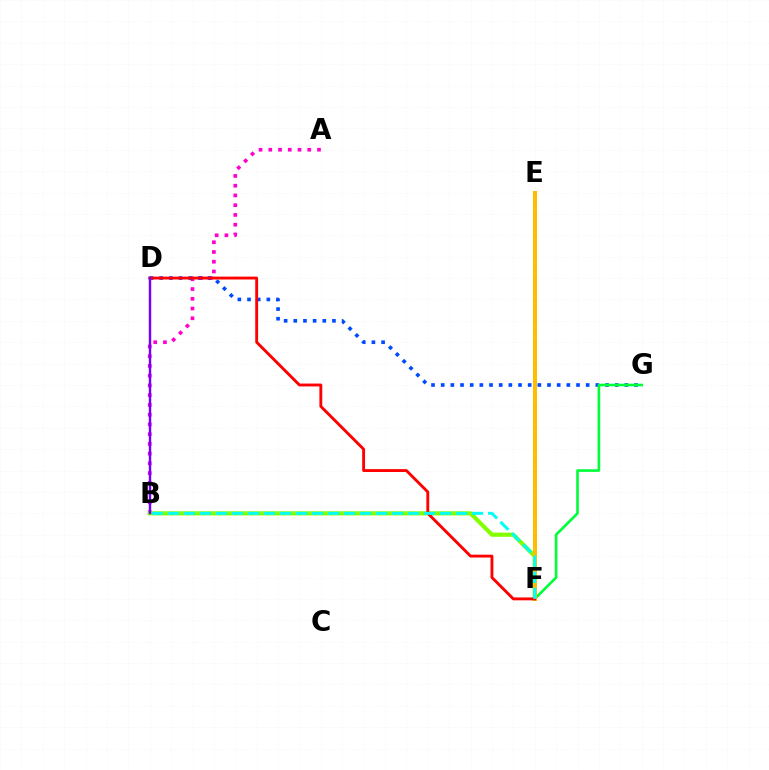{('A', 'B'): [{'color': '#ff00cf', 'line_style': 'dotted', 'thickness': 2.65}], ('B', 'F'): [{'color': '#84ff00', 'line_style': 'solid', 'thickness': 2.99}, {'color': '#00fff6', 'line_style': 'dashed', 'thickness': 2.17}], ('D', 'G'): [{'color': '#004bff', 'line_style': 'dotted', 'thickness': 2.63}], ('F', 'G'): [{'color': '#00ff39', 'line_style': 'solid', 'thickness': 1.9}], ('E', 'F'): [{'color': '#ffbd00', 'line_style': 'solid', 'thickness': 2.88}], ('D', 'F'): [{'color': '#ff0000', 'line_style': 'solid', 'thickness': 2.06}], ('B', 'D'): [{'color': '#7200ff', 'line_style': 'solid', 'thickness': 1.74}]}